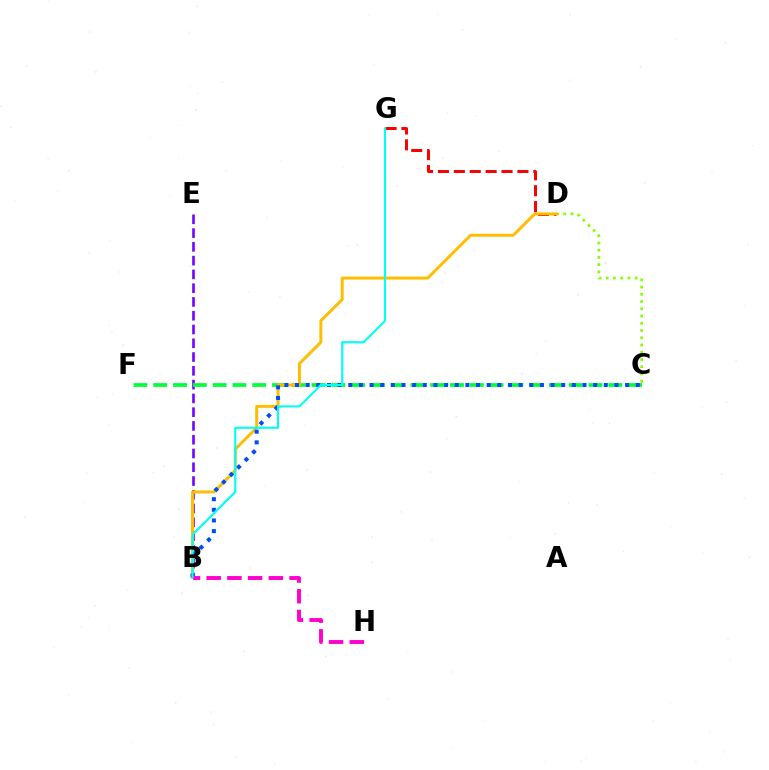{('B', 'E'): [{'color': '#7200ff', 'line_style': 'dashed', 'thickness': 1.87}], ('C', 'F'): [{'color': '#00ff39', 'line_style': 'dashed', 'thickness': 2.69}], ('C', 'D'): [{'color': '#84ff00', 'line_style': 'dotted', 'thickness': 1.97}], ('D', 'G'): [{'color': '#ff0000', 'line_style': 'dashed', 'thickness': 2.16}], ('B', 'D'): [{'color': '#ffbd00', 'line_style': 'solid', 'thickness': 2.13}], ('B', 'C'): [{'color': '#004bff', 'line_style': 'dotted', 'thickness': 2.89}], ('B', 'H'): [{'color': '#ff00cf', 'line_style': 'dashed', 'thickness': 2.81}], ('B', 'G'): [{'color': '#00fff6', 'line_style': 'solid', 'thickness': 1.53}]}